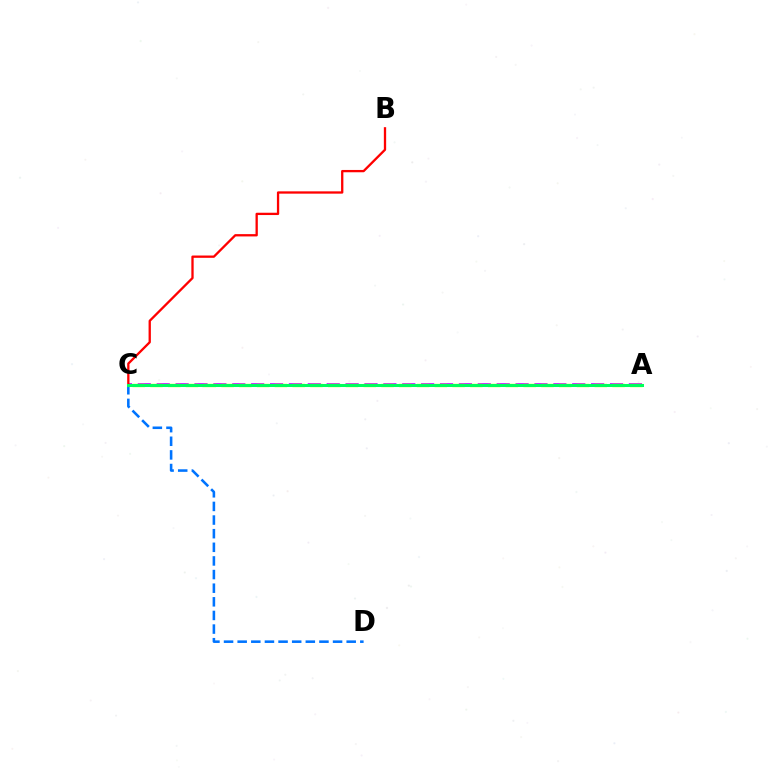{('A', 'C'): [{'color': '#b900ff', 'line_style': 'dashed', 'thickness': 2.57}, {'color': '#d1ff00', 'line_style': 'dashed', 'thickness': 2.41}, {'color': '#00ff5c', 'line_style': 'solid', 'thickness': 2.18}], ('B', 'C'): [{'color': '#ff0000', 'line_style': 'solid', 'thickness': 1.66}], ('C', 'D'): [{'color': '#0074ff', 'line_style': 'dashed', 'thickness': 1.85}]}